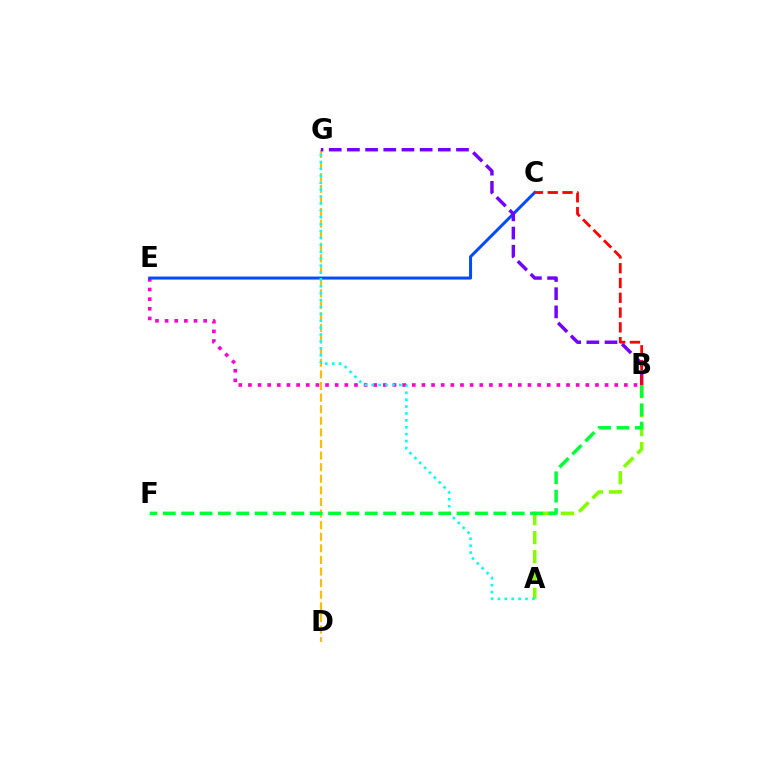{('D', 'G'): [{'color': '#ffbd00', 'line_style': 'dashed', 'thickness': 1.58}], ('A', 'B'): [{'color': '#84ff00', 'line_style': 'dashed', 'thickness': 2.58}], ('B', 'E'): [{'color': '#ff00cf', 'line_style': 'dotted', 'thickness': 2.62}], ('C', 'E'): [{'color': '#004bff', 'line_style': 'solid', 'thickness': 2.16}], ('A', 'G'): [{'color': '#00fff6', 'line_style': 'dotted', 'thickness': 1.88}], ('B', 'F'): [{'color': '#00ff39', 'line_style': 'dashed', 'thickness': 2.49}], ('B', 'G'): [{'color': '#7200ff', 'line_style': 'dashed', 'thickness': 2.47}], ('B', 'C'): [{'color': '#ff0000', 'line_style': 'dashed', 'thickness': 2.01}]}